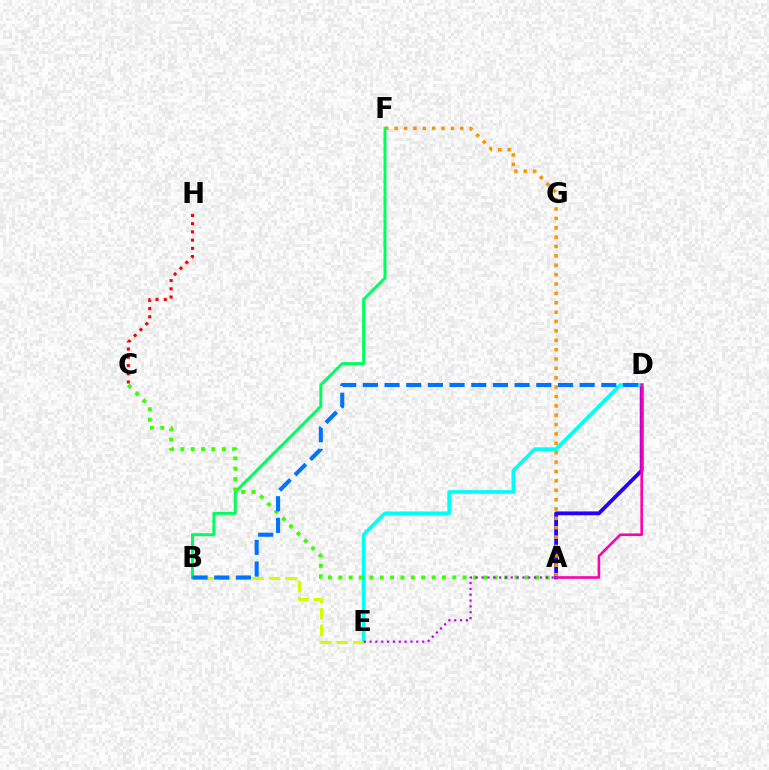{('A', 'D'): [{'color': '#2500ff', 'line_style': 'solid', 'thickness': 2.74}, {'color': '#ff00ac', 'line_style': 'solid', 'thickness': 1.88}], ('D', 'E'): [{'color': '#00fff6', 'line_style': 'solid', 'thickness': 2.66}], ('A', 'F'): [{'color': '#ff9400', 'line_style': 'dotted', 'thickness': 2.55}], ('B', 'E'): [{'color': '#d1ff00', 'line_style': 'dashed', 'thickness': 2.24}], ('B', 'F'): [{'color': '#00ff5c', 'line_style': 'solid', 'thickness': 2.14}], ('A', 'C'): [{'color': '#3dff00', 'line_style': 'dotted', 'thickness': 2.82}], ('B', 'D'): [{'color': '#0074ff', 'line_style': 'dashed', 'thickness': 2.95}], ('A', 'E'): [{'color': '#b900ff', 'line_style': 'dotted', 'thickness': 1.59}], ('C', 'H'): [{'color': '#ff0000', 'line_style': 'dotted', 'thickness': 2.23}]}